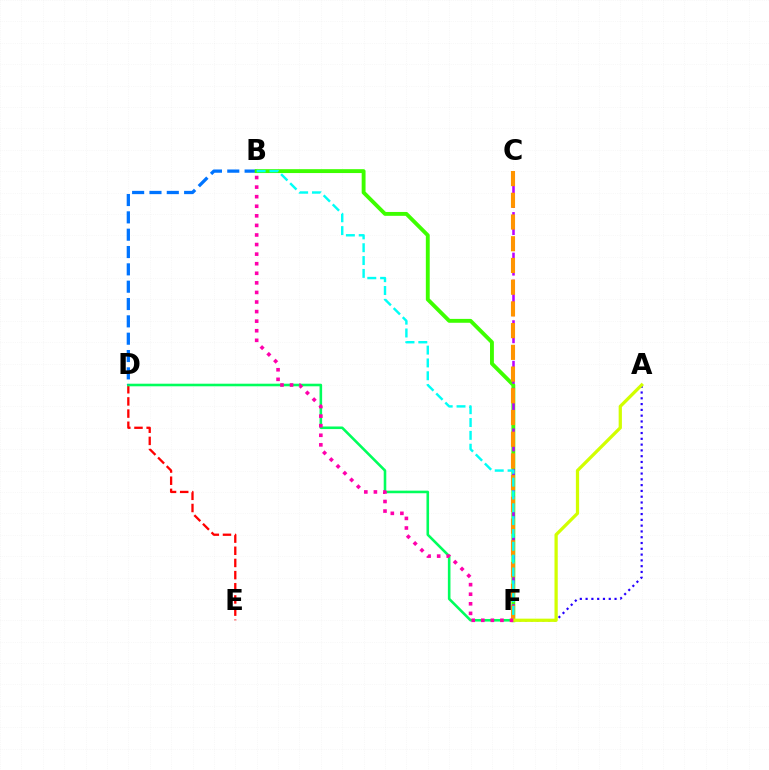{('D', 'E'): [{'color': '#ff0000', 'line_style': 'dashed', 'thickness': 1.65}], ('A', 'F'): [{'color': '#2500ff', 'line_style': 'dotted', 'thickness': 1.57}, {'color': '#d1ff00', 'line_style': 'solid', 'thickness': 2.34}], ('D', 'F'): [{'color': '#00ff5c', 'line_style': 'solid', 'thickness': 1.86}], ('B', 'D'): [{'color': '#0074ff', 'line_style': 'dashed', 'thickness': 2.35}], ('B', 'F'): [{'color': '#3dff00', 'line_style': 'solid', 'thickness': 2.79}, {'color': '#00fff6', 'line_style': 'dashed', 'thickness': 1.74}, {'color': '#ff00ac', 'line_style': 'dotted', 'thickness': 2.6}], ('C', 'F'): [{'color': '#b900ff', 'line_style': 'dashed', 'thickness': 1.84}, {'color': '#ff9400', 'line_style': 'dashed', 'thickness': 2.95}]}